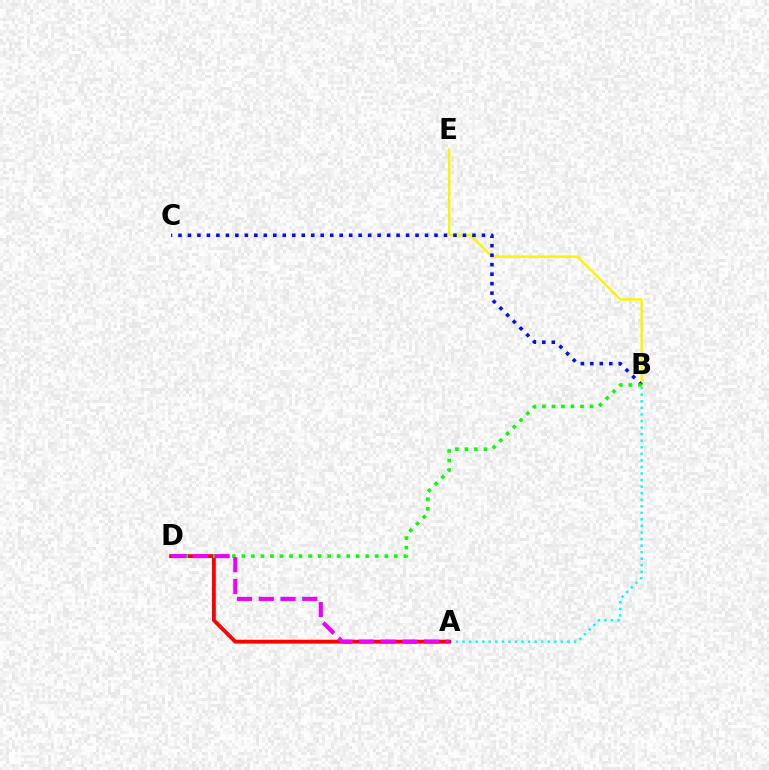{('B', 'E'): [{'color': '#fcf500', 'line_style': 'solid', 'thickness': 1.77}], ('A', 'B'): [{'color': '#00fff6', 'line_style': 'dotted', 'thickness': 1.78}], ('A', 'D'): [{'color': '#ff0000', 'line_style': 'solid', 'thickness': 2.75}, {'color': '#ee00ff', 'line_style': 'dashed', 'thickness': 2.95}], ('B', 'C'): [{'color': '#0010ff', 'line_style': 'dotted', 'thickness': 2.58}], ('B', 'D'): [{'color': '#08ff00', 'line_style': 'dotted', 'thickness': 2.59}]}